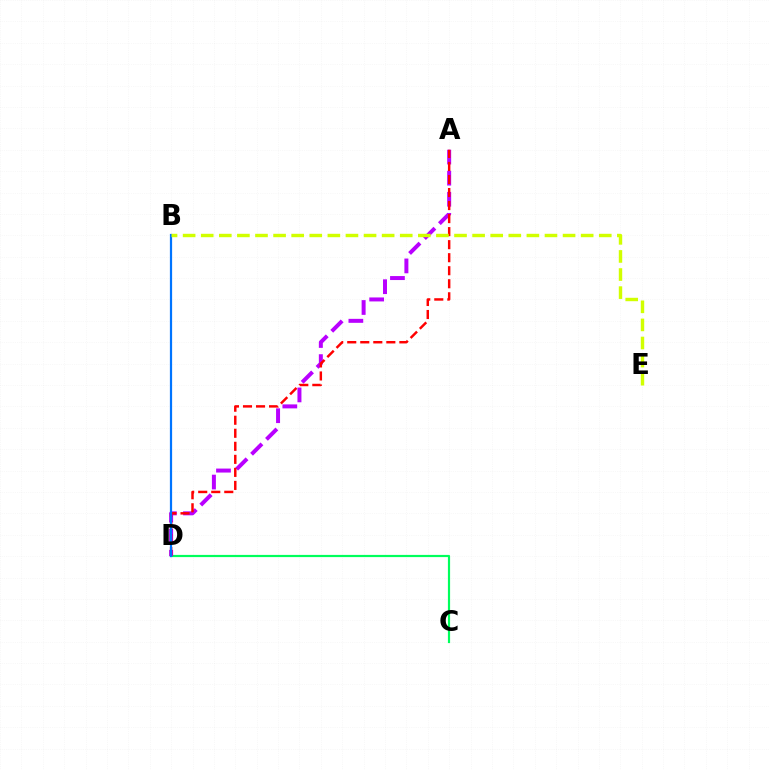{('C', 'D'): [{'color': '#00ff5c', 'line_style': 'solid', 'thickness': 1.57}], ('A', 'D'): [{'color': '#b900ff', 'line_style': 'dashed', 'thickness': 2.87}, {'color': '#ff0000', 'line_style': 'dashed', 'thickness': 1.77}], ('B', 'D'): [{'color': '#0074ff', 'line_style': 'solid', 'thickness': 1.6}], ('B', 'E'): [{'color': '#d1ff00', 'line_style': 'dashed', 'thickness': 2.46}]}